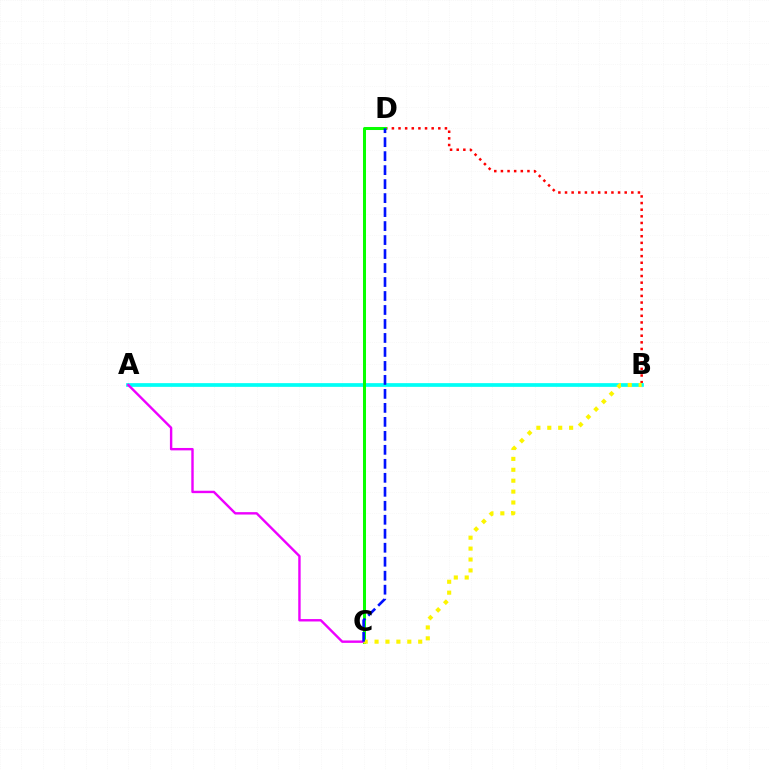{('B', 'D'): [{'color': '#ff0000', 'line_style': 'dotted', 'thickness': 1.8}], ('A', 'B'): [{'color': '#00fff6', 'line_style': 'solid', 'thickness': 2.67}], ('C', 'D'): [{'color': '#08ff00', 'line_style': 'solid', 'thickness': 2.18}, {'color': '#0010ff', 'line_style': 'dashed', 'thickness': 1.9}], ('A', 'C'): [{'color': '#ee00ff', 'line_style': 'solid', 'thickness': 1.73}], ('B', 'C'): [{'color': '#fcf500', 'line_style': 'dotted', 'thickness': 2.96}]}